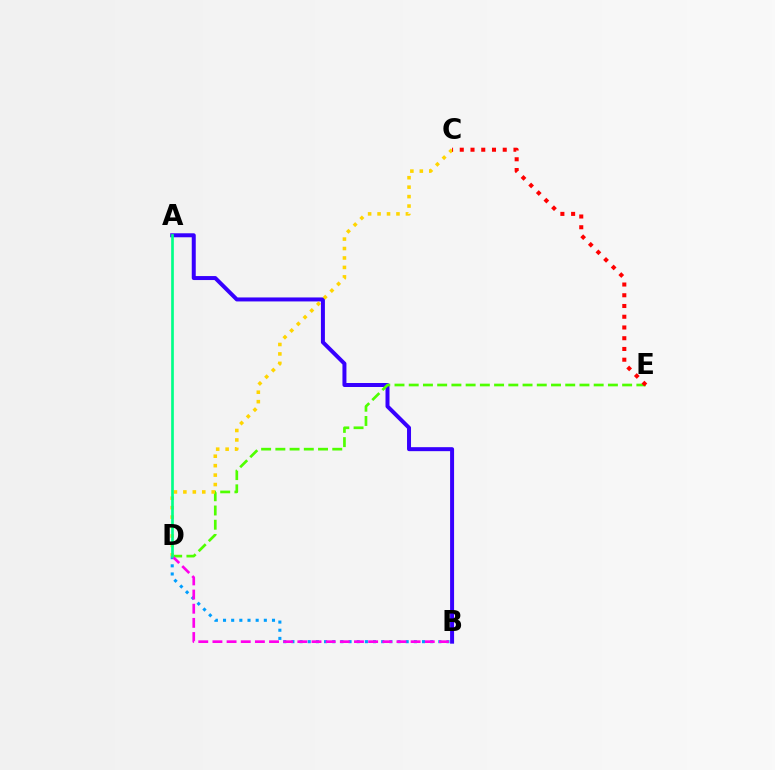{('A', 'B'): [{'color': '#3700ff', 'line_style': 'solid', 'thickness': 2.87}], ('D', 'E'): [{'color': '#4fff00', 'line_style': 'dashed', 'thickness': 1.93}], ('B', 'D'): [{'color': '#009eff', 'line_style': 'dotted', 'thickness': 2.22}, {'color': '#ff00ed', 'line_style': 'dashed', 'thickness': 1.92}], ('C', 'D'): [{'color': '#ffd500', 'line_style': 'dotted', 'thickness': 2.57}], ('C', 'E'): [{'color': '#ff0000', 'line_style': 'dotted', 'thickness': 2.92}], ('A', 'D'): [{'color': '#00ff86', 'line_style': 'solid', 'thickness': 1.93}]}